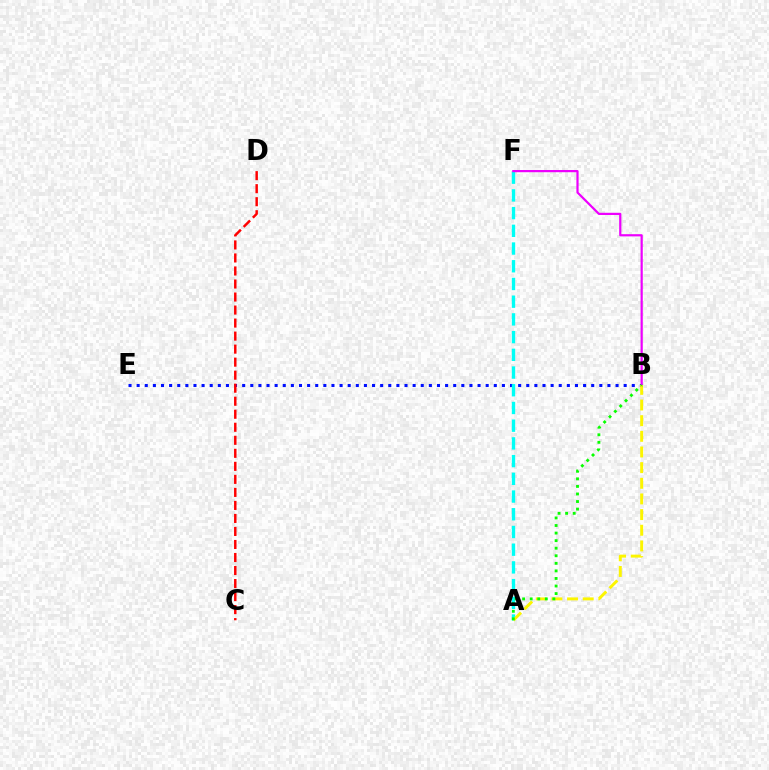{('B', 'E'): [{'color': '#0010ff', 'line_style': 'dotted', 'thickness': 2.21}], ('A', 'F'): [{'color': '#00fff6', 'line_style': 'dashed', 'thickness': 2.41}], ('B', 'F'): [{'color': '#ee00ff', 'line_style': 'solid', 'thickness': 1.59}], ('A', 'B'): [{'color': '#fcf500', 'line_style': 'dashed', 'thickness': 2.13}, {'color': '#08ff00', 'line_style': 'dotted', 'thickness': 2.05}], ('C', 'D'): [{'color': '#ff0000', 'line_style': 'dashed', 'thickness': 1.77}]}